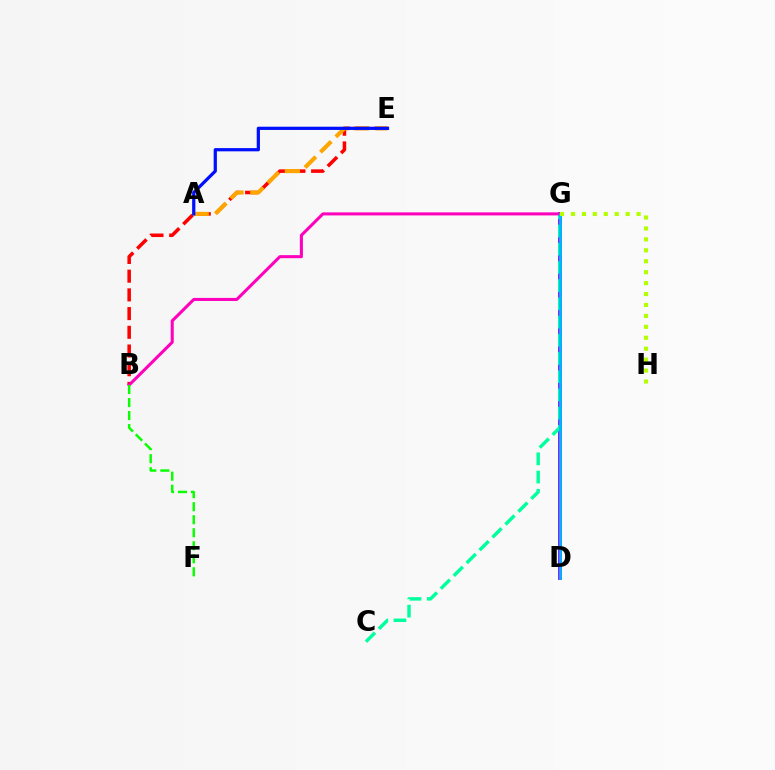{('B', 'E'): [{'color': '#ff0000', 'line_style': 'dashed', 'thickness': 2.54}], ('A', 'E'): [{'color': '#ffa500', 'line_style': 'dashed', 'thickness': 2.95}, {'color': '#0010ff', 'line_style': 'solid', 'thickness': 2.33}], ('D', 'G'): [{'color': '#9b00ff', 'line_style': 'solid', 'thickness': 2.77}, {'color': '#00b5ff', 'line_style': 'solid', 'thickness': 1.98}], ('C', 'G'): [{'color': '#00ff9d', 'line_style': 'dashed', 'thickness': 2.48}], ('B', 'G'): [{'color': '#ff00bd', 'line_style': 'solid', 'thickness': 2.2}], ('G', 'H'): [{'color': '#b3ff00', 'line_style': 'dotted', 'thickness': 2.97}], ('B', 'F'): [{'color': '#08ff00', 'line_style': 'dashed', 'thickness': 1.77}]}